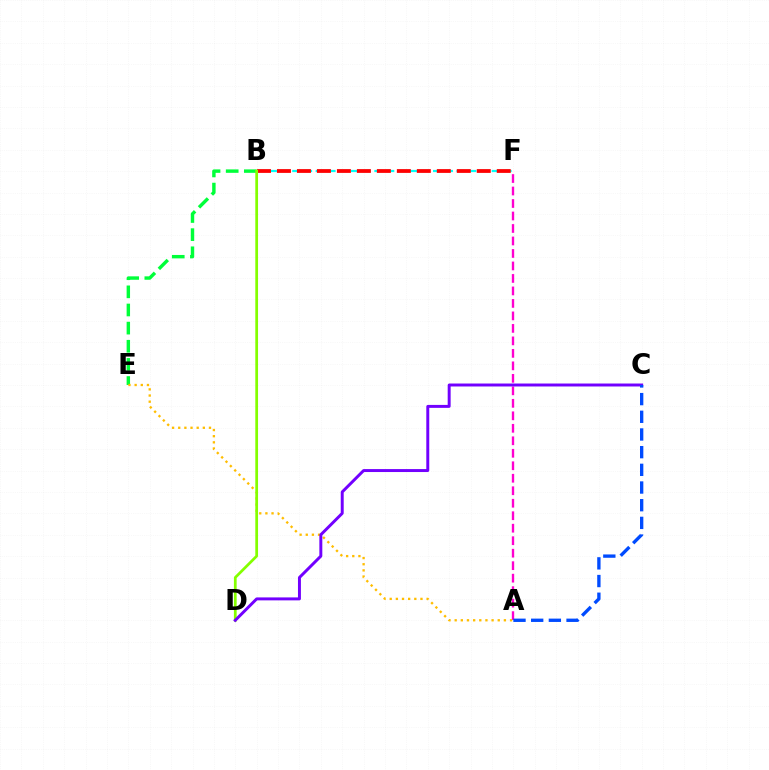{('B', 'F'): [{'color': '#00fff6', 'line_style': 'dashed', 'thickness': 1.59}, {'color': '#ff0000', 'line_style': 'dashed', 'thickness': 2.71}], ('A', 'F'): [{'color': '#ff00cf', 'line_style': 'dashed', 'thickness': 1.7}], ('B', 'E'): [{'color': '#00ff39', 'line_style': 'dashed', 'thickness': 2.46}], ('A', 'E'): [{'color': '#ffbd00', 'line_style': 'dotted', 'thickness': 1.67}], ('B', 'D'): [{'color': '#84ff00', 'line_style': 'solid', 'thickness': 1.97}], ('C', 'D'): [{'color': '#7200ff', 'line_style': 'solid', 'thickness': 2.13}], ('A', 'C'): [{'color': '#004bff', 'line_style': 'dashed', 'thickness': 2.4}]}